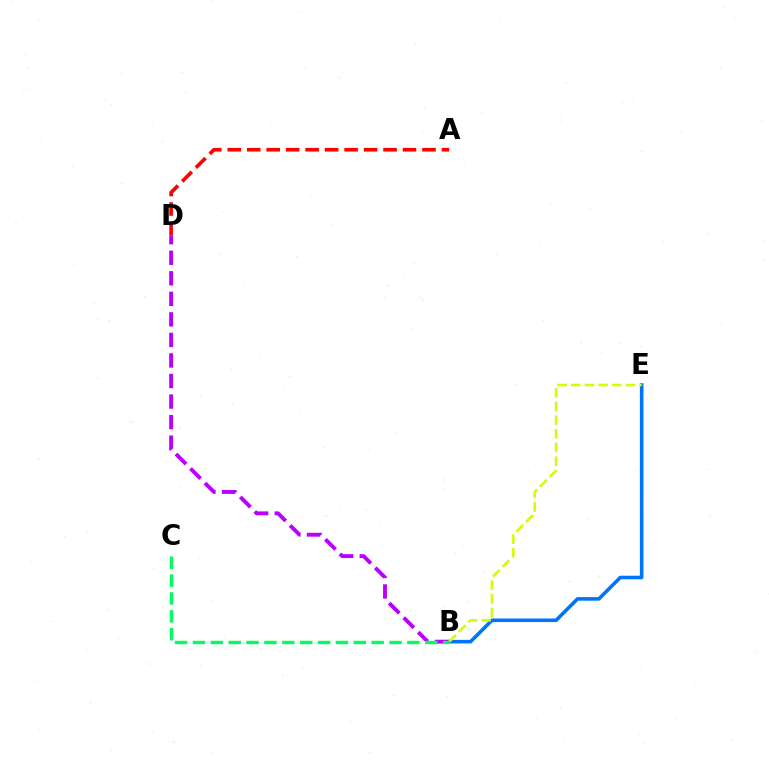{('A', 'D'): [{'color': '#ff0000', 'line_style': 'dashed', 'thickness': 2.65}], ('B', 'E'): [{'color': '#0074ff', 'line_style': 'solid', 'thickness': 2.58}, {'color': '#d1ff00', 'line_style': 'dashed', 'thickness': 1.86}], ('B', 'D'): [{'color': '#b900ff', 'line_style': 'dashed', 'thickness': 2.79}], ('B', 'C'): [{'color': '#00ff5c', 'line_style': 'dashed', 'thickness': 2.43}]}